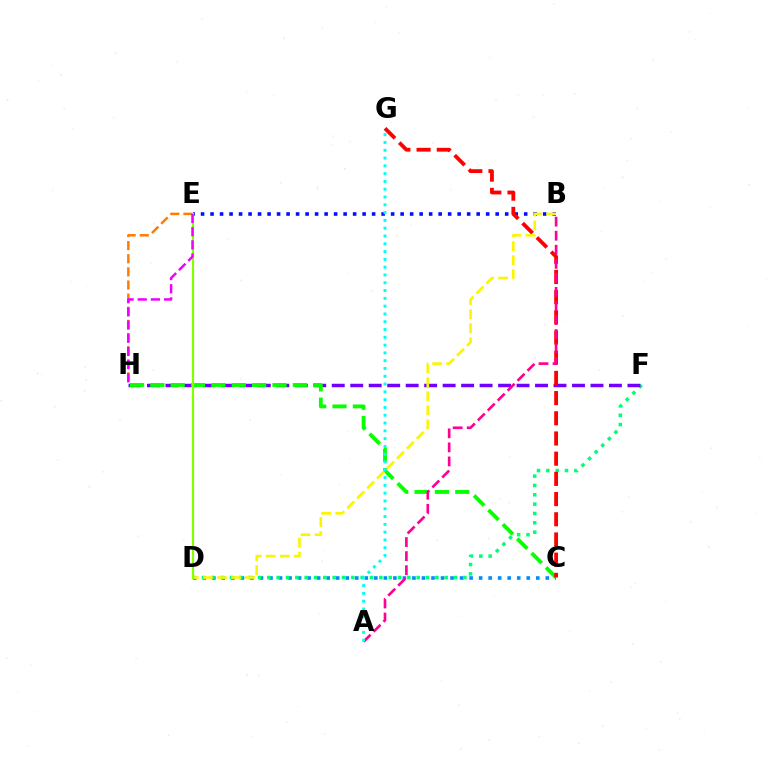{('C', 'D'): [{'color': '#008cff', 'line_style': 'dotted', 'thickness': 2.59}], ('D', 'F'): [{'color': '#00ff74', 'line_style': 'dotted', 'thickness': 2.54}], ('B', 'E'): [{'color': '#0010ff', 'line_style': 'dotted', 'thickness': 2.58}], ('F', 'H'): [{'color': '#7200ff', 'line_style': 'dashed', 'thickness': 2.51}], ('C', 'H'): [{'color': '#08ff00', 'line_style': 'dashed', 'thickness': 2.77}], ('C', 'G'): [{'color': '#ff0000', 'line_style': 'dashed', 'thickness': 2.74}], ('A', 'B'): [{'color': '#ff0094', 'line_style': 'dashed', 'thickness': 1.91}], ('A', 'G'): [{'color': '#00fff6', 'line_style': 'dotted', 'thickness': 2.12}], ('E', 'H'): [{'color': '#ff7c00', 'line_style': 'dashed', 'thickness': 1.78}, {'color': '#ee00ff', 'line_style': 'dashed', 'thickness': 1.79}], ('B', 'D'): [{'color': '#fcf500', 'line_style': 'dashed', 'thickness': 1.91}], ('D', 'E'): [{'color': '#84ff00', 'line_style': 'solid', 'thickness': 1.57}]}